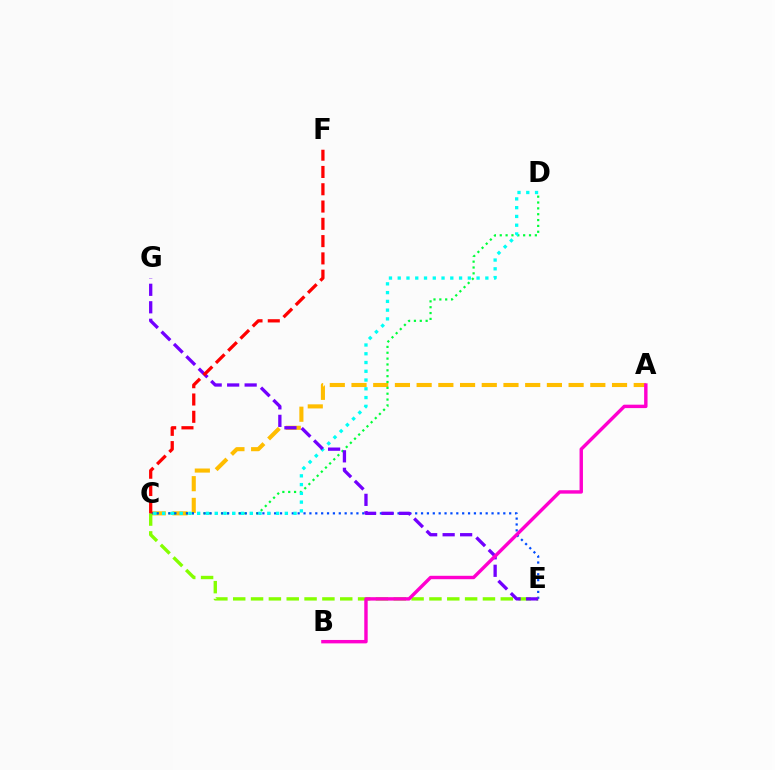{('A', 'C'): [{'color': '#ffbd00', 'line_style': 'dashed', 'thickness': 2.95}], ('C', 'D'): [{'color': '#00ff39', 'line_style': 'dotted', 'thickness': 1.59}, {'color': '#00fff6', 'line_style': 'dotted', 'thickness': 2.38}], ('C', 'E'): [{'color': '#004bff', 'line_style': 'dotted', 'thickness': 1.6}, {'color': '#84ff00', 'line_style': 'dashed', 'thickness': 2.42}], ('E', 'G'): [{'color': '#7200ff', 'line_style': 'dashed', 'thickness': 2.38}], ('C', 'F'): [{'color': '#ff0000', 'line_style': 'dashed', 'thickness': 2.35}], ('A', 'B'): [{'color': '#ff00cf', 'line_style': 'solid', 'thickness': 2.46}]}